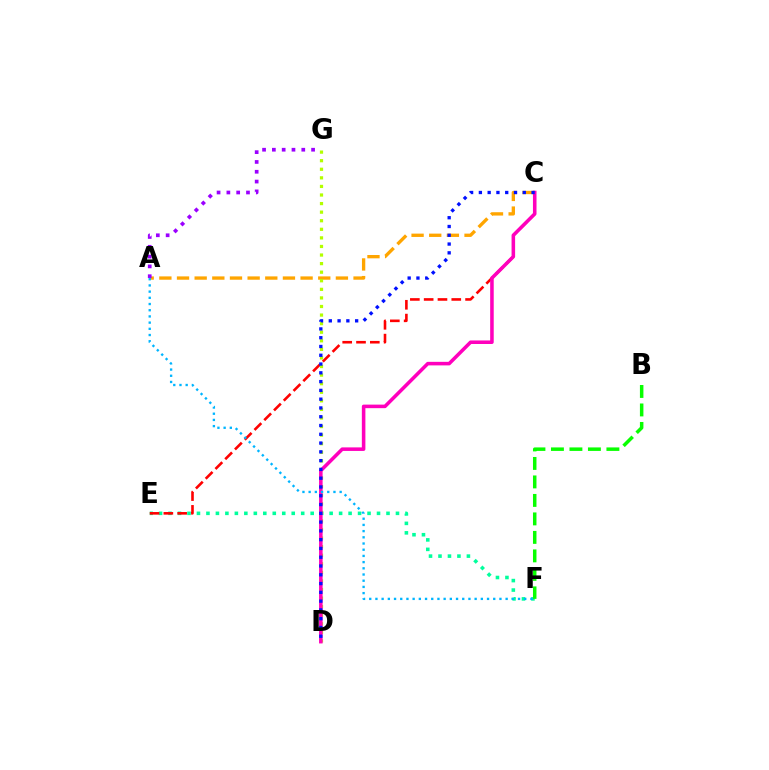{('E', 'F'): [{'color': '#00ff9d', 'line_style': 'dotted', 'thickness': 2.57}], ('A', 'C'): [{'color': '#ffa500', 'line_style': 'dashed', 'thickness': 2.4}], ('C', 'E'): [{'color': '#ff0000', 'line_style': 'dashed', 'thickness': 1.88}], ('A', 'G'): [{'color': '#9b00ff', 'line_style': 'dotted', 'thickness': 2.66}], ('B', 'F'): [{'color': '#08ff00', 'line_style': 'dashed', 'thickness': 2.51}], ('D', 'G'): [{'color': '#b3ff00', 'line_style': 'dotted', 'thickness': 2.33}], ('C', 'D'): [{'color': '#ff00bd', 'line_style': 'solid', 'thickness': 2.56}, {'color': '#0010ff', 'line_style': 'dotted', 'thickness': 2.39}], ('A', 'F'): [{'color': '#00b5ff', 'line_style': 'dotted', 'thickness': 1.68}]}